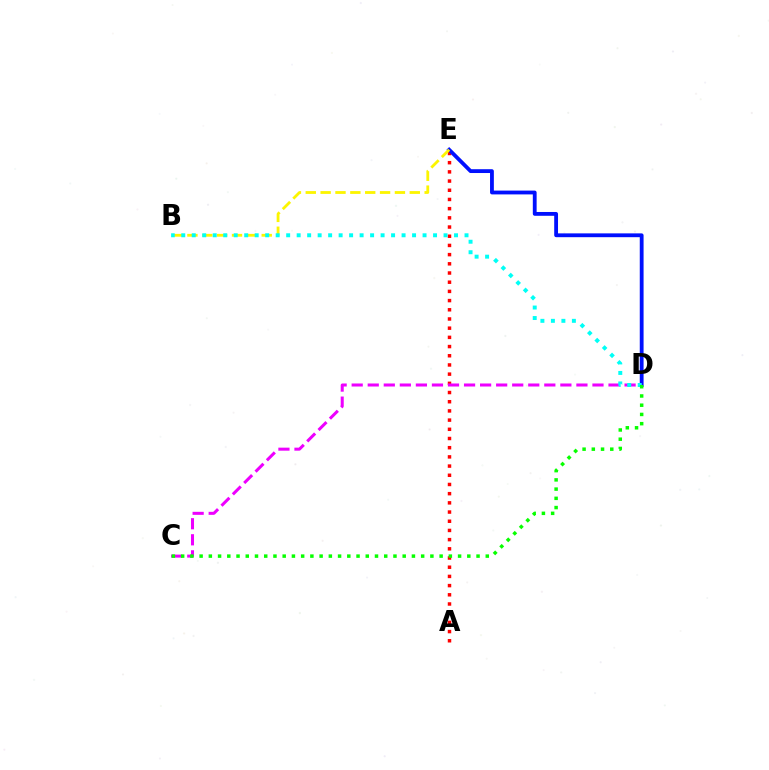{('A', 'E'): [{'color': '#ff0000', 'line_style': 'dotted', 'thickness': 2.5}], ('D', 'E'): [{'color': '#0010ff', 'line_style': 'solid', 'thickness': 2.75}], ('C', 'D'): [{'color': '#ee00ff', 'line_style': 'dashed', 'thickness': 2.18}, {'color': '#08ff00', 'line_style': 'dotted', 'thickness': 2.51}], ('B', 'E'): [{'color': '#fcf500', 'line_style': 'dashed', 'thickness': 2.02}], ('B', 'D'): [{'color': '#00fff6', 'line_style': 'dotted', 'thickness': 2.85}]}